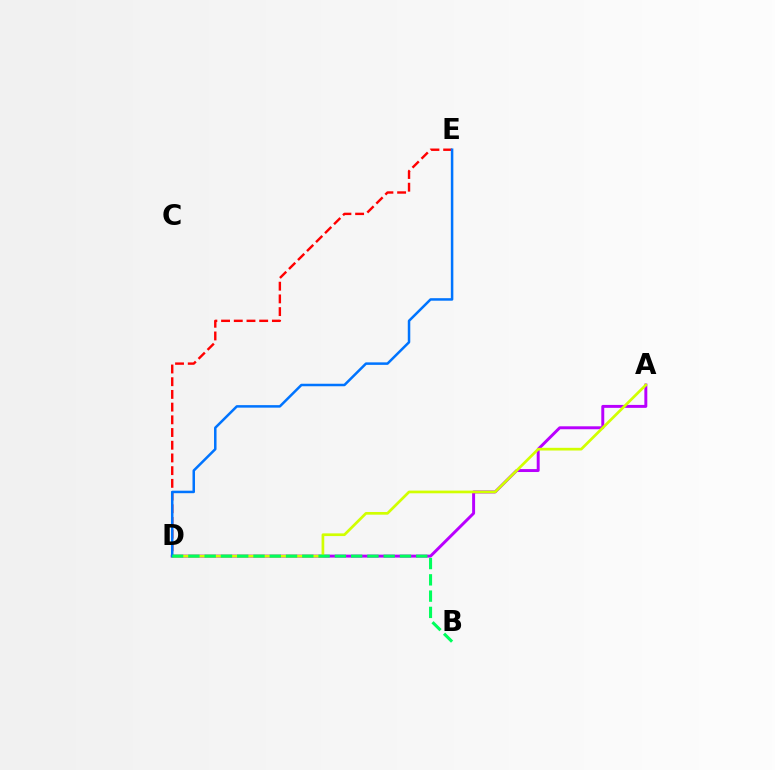{('D', 'E'): [{'color': '#ff0000', 'line_style': 'dashed', 'thickness': 1.73}, {'color': '#0074ff', 'line_style': 'solid', 'thickness': 1.81}], ('A', 'D'): [{'color': '#b900ff', 'line_style': 'solid', 'thickness': 2.12}, {'color': '#d1ff00', 'line_style': 'solid', 'thickness': 1.94}], ('B', 'D'): [{'color': '#00ff5c', 'line_style': 'dashed', 'thickness': 2.21}]}